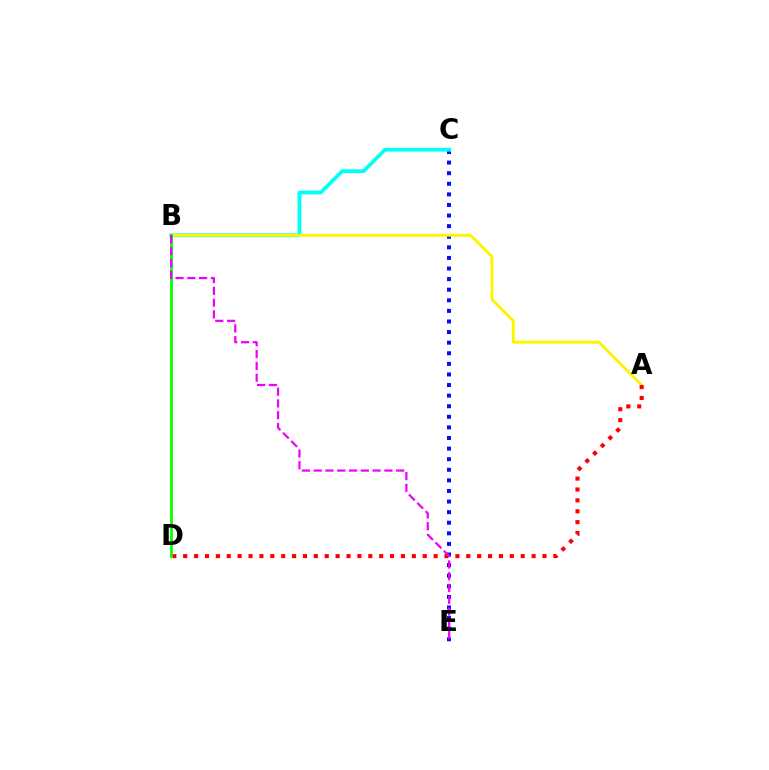{('C', 'E'): [{'color': '#0010ff', 'line_style': 'dotted', 'thickness': 2.88}], ('B', 'C'): [{'color': '#00fff6', 'line_style': 'solid', 'thickness': 2.71}], ('A', 'B'): [{'color': '#fcf500', 'line_style': 'solid', 'thickness': 2.1}], ('A', 'D'): [{'color': '#ff0000', 'line_style': 'dotted', 'thickness': 2.96}], ('B', 'D'): [{'color': '#08ff00', 'line_style': 'solid', 'thickness': 2.02}], ('B', 'E'): [{'color': '#ee00ff', 'line_style': 'dashed', 'thickness': 1.6}]}